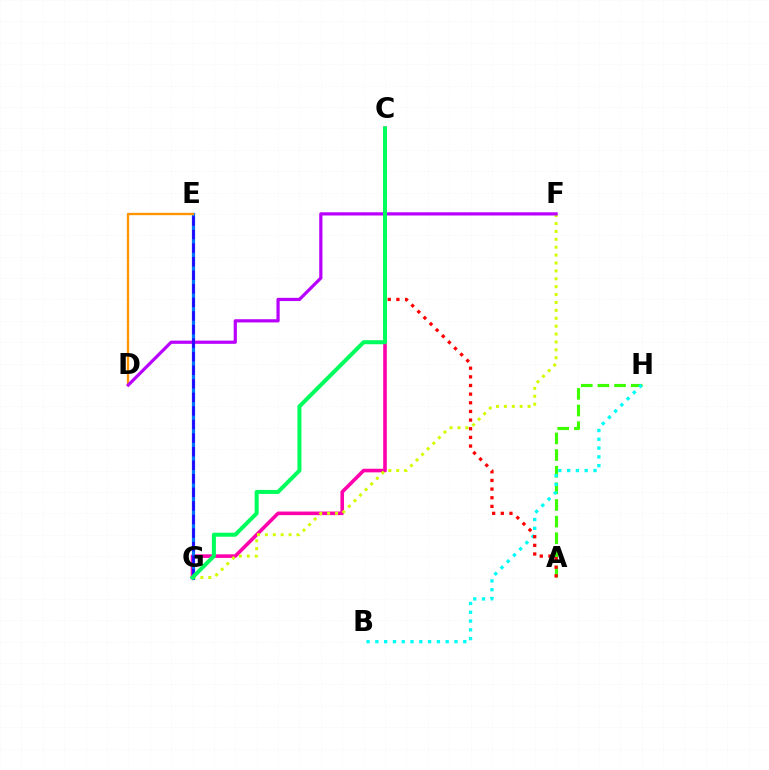{('C', 'G'): [{'color': '#ff00ac', 'line_style': 'solid', 'thickness': 2.59}, {'color': '#00ff5c', 'line_style': 'solid', 'thickness': 2.9}], ('A', 'H'): [{'color': '#3dff00', 'line_style': 'dashed', 'thickness': 2.26}], ('B', 'H'): [{'color': '#00fff6', 'line_style': 'dotted', 'thickness': 2.39}], ('E', 'G'): [{'color': '#0074ff', 'line_style': 'solid', 'thickness': 2.32}, {'color': '#2500ff', 'line_style': 'dashed', 'thickness': 1.84}], ('D', 'E'): [{'color': '#ff9400', 'line_style': 'solid', 'thickness': 1.69}], ('F', 'G'): [{'color': '#d1ff00', 'line_style': 'dotted', 'thickness': 2.15}], ('D', 'F'): [{'color': '#b900ff', 'line_style': 'solid', 'thickness': 2.31}], ('A', 'C'): [{'color': '#ff0000', 'line_style': 'dotted', 'thickness': 2.35}]}